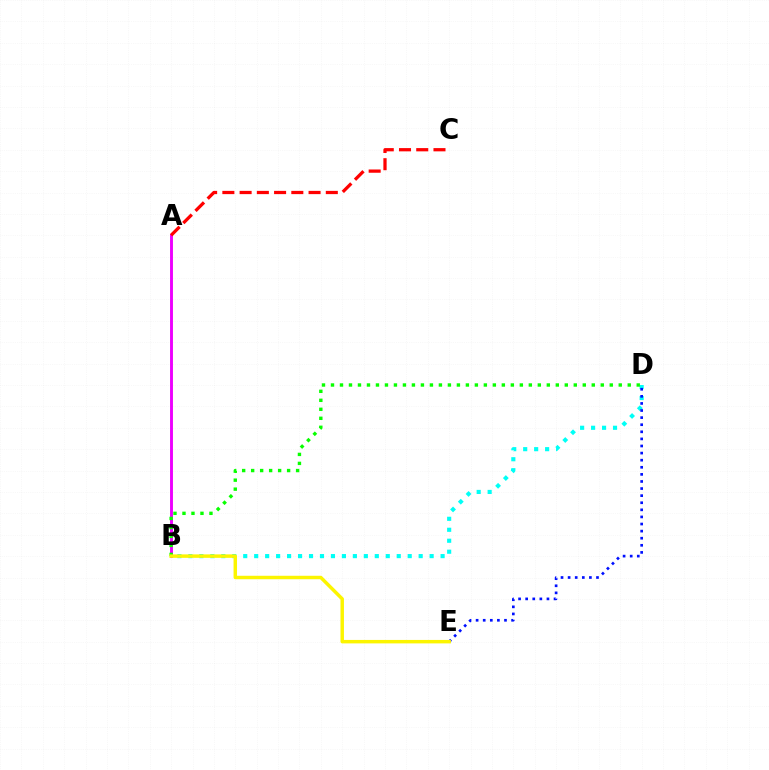{('A', 'B'): [{'color': '#ee00ff', 'line_style': 'solid', 'thickness': 2.09}], ('A', 'C'): [{'color': '#ff0000', 'line_style': 'dashed', 'thickness': 2.34}], ('B', 'D'): [{'color': '#00fff6', 'line_style': 'dotted', 'thickness': 2.98}, {'color': '#08ff00', 'line_style': 'dotted', 'thickness': 2.44}], ('D', 'E'): [{'color': '#0010ff', 'line_style': 'dotted', 'thickness': 1.93}], ('B', 'E'): [{'color': '#fcf500', 'line_style': 'solid', 'thickness': 2.49}]}